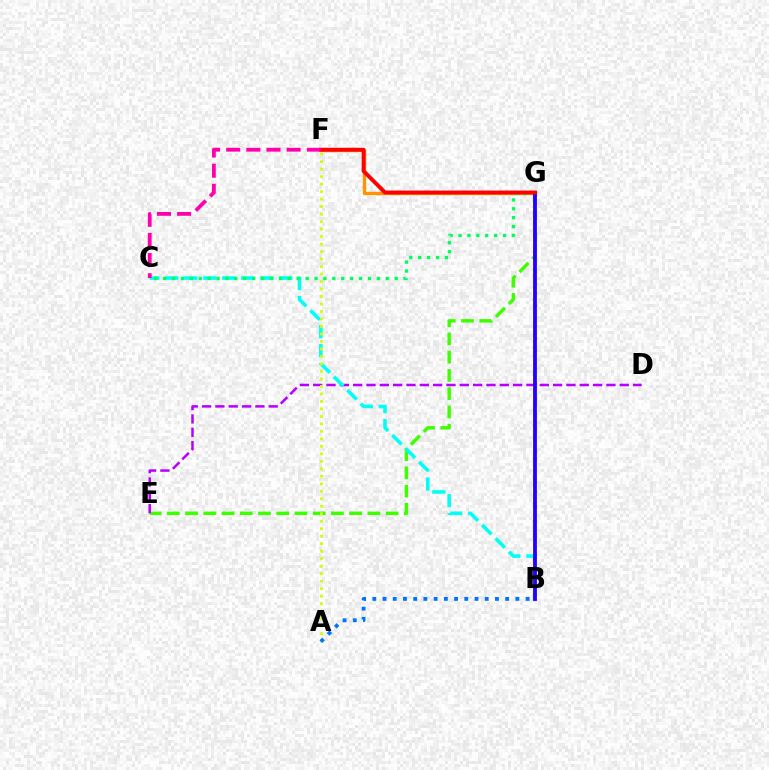{('E', 'G'): [{'color': '#3dff00', 'line_style': 'dashed', 'thickness': 2.48}], ('D', 'E'): [{'color': '#b900ff', 'line_style': 'dashed', 'thickness': 1.81}], ('B', 'C'): [{'color': '#00fff6', 'line_style': 'dashed', 'thickness': 2.58}], ('F', 'G'): [{'color': '#ff9400', 'line_style': 'solid', 'thickness': 2.43}, {'color': '#ff0000', 'line_style': 'solid', 'thickness': 2.81}], ('C', 'G'): [{'color': '#00ff5c', 'line_style': 'dotted', 'thickness': 2.42}], ('B', 'G'): [{'color': '#2500ff', 'line_style': 'solid', 'thickness': 2.74}], ('A', 'F'): [{'color': '#d1ff00', 'line_style': 'dotted', 'thickness': 2.04}], ('C', 'F'): [{'color': '#ff00ac', 'line_style': 'dashed', 'thickness': 2.74}], ('A', 'B'): [{'color': '#0074ff', 'line_style': 'dotted', 'thickness': 2.78}]}